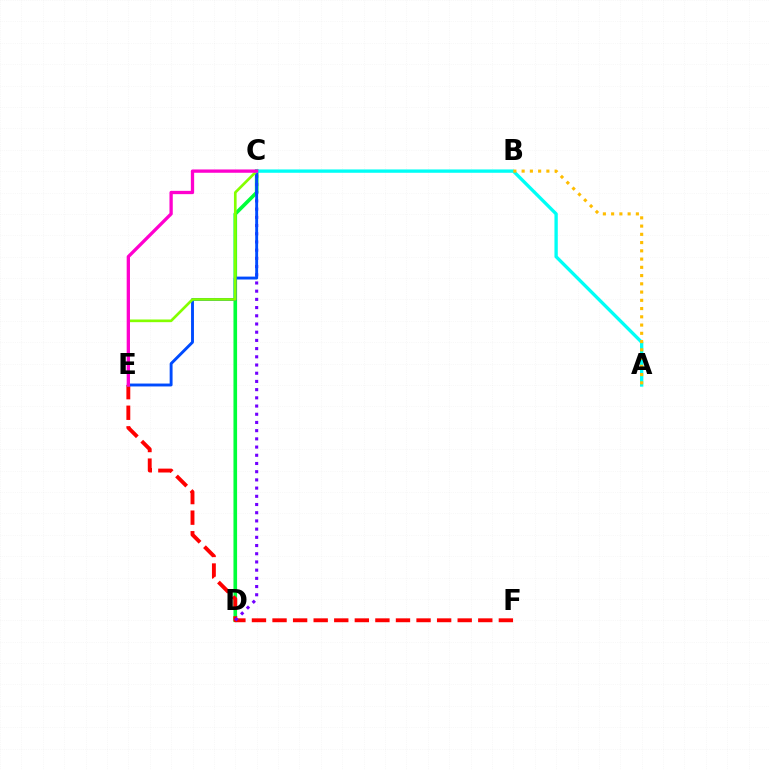{('C', 'D'): [{'color': '#00ff39', 'line_style': 'solid', 'thickness': 2.61}, {'color': '#7200ff', 'line_style': 'dotted', 'thickness': 2.23}], ('E', 'F'): [{'color': '#ff0000', 'line_style': 'dashed', 'thickness': 2.79}], ('C', 'E'): [{'color': '#004bff', 'line_style': 'solid', 'thickness': 2.09}, {'color': '#84ff00', 'line_style': 'solid', 'thickness': 1.92}, {'color': '#ff00cf', 'line_style': 'solid', 'thickness': 2.38}], ('A', 'C'): [{'color': '#00fff6', 'line_style': 'solid', 'thickness': 2.4}], ('A', 'B'): [{'color': '#ffbd00', 'line_style': 'dotted', 'thickness': 2.24}]}